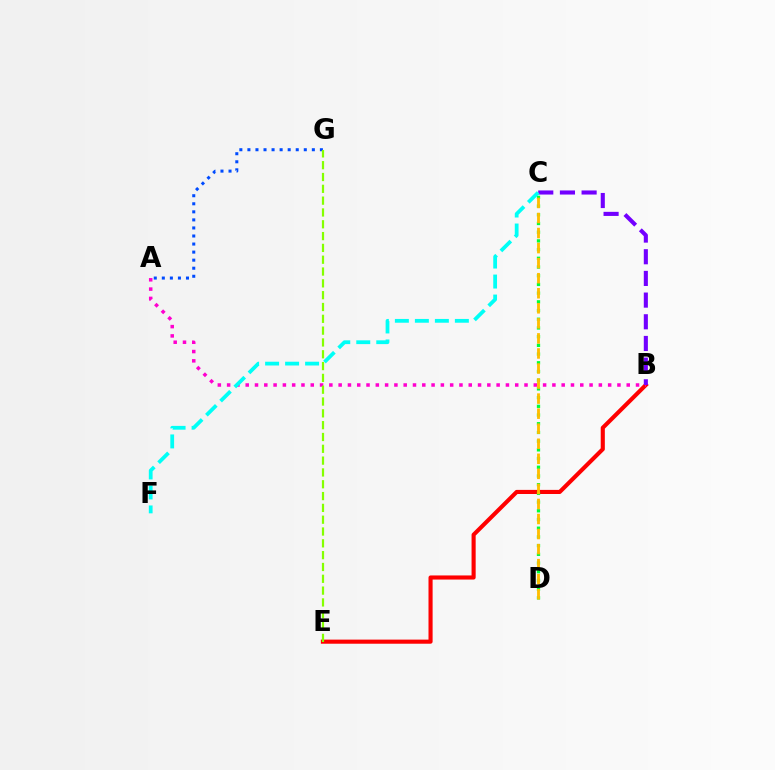{('B', 'E'): [{'color': '#ff0000', 'line_style': 'solid', 'thickness': 2.96}], ('A', 'B'): [{'color': '#ff00cf', 'line_style': 'dotted', 'thickness': 2.52}], ('C', 'D'): [{'color': '#00ff39', 'line_style': 'dotted', 'thickness': 2.37}, {'color': '#ffbd00', 'line_style': 'dashed', 'thickness': 2.04}], ('A', 'G'): [{'color': '#004bff', 'line_style': 'dotted', 'thickness': 2.19}], ('B', 'C'): [{'color': '#7200ff', 'line_style': 'dashed', 'thickness': 2.94}], ('E', 'G'): [{'color': '#84ff00', 'line_style': 'dashed', 'thickness': 1.61}], ('C', 'F'): [{'color': '#00fff6', 'line_style': 'dashed', 'thickness': 2.72}]}